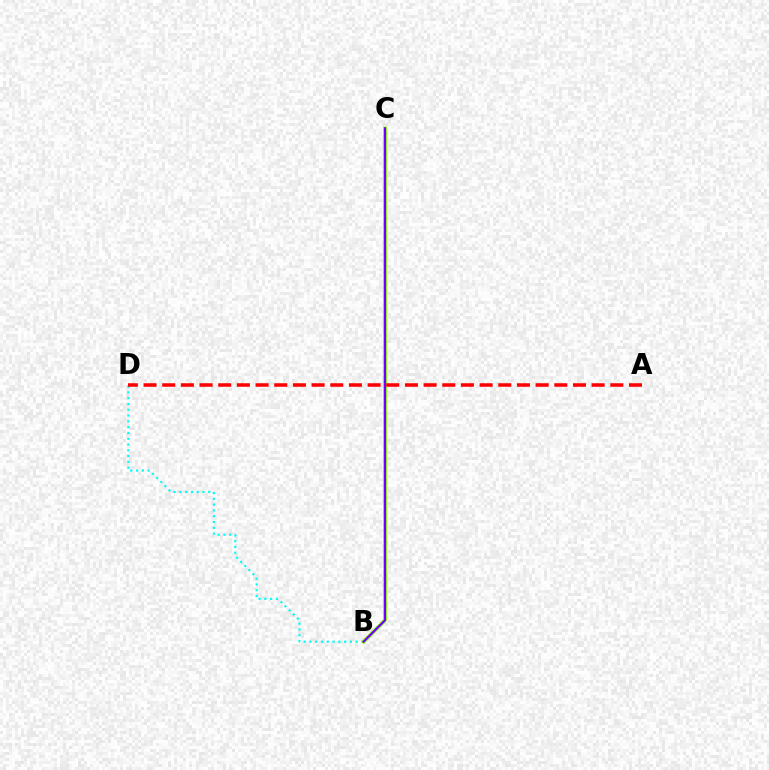{('B', 'D'): [{'color': '#00fff6', 'line_style': 'dotted', 'thickness': 1.57}], ('B', 'C'): [{'color': '#84ff00', 'line_style': 'solid', 'thickness': 2.71}, {'color': '#7200ff', 'line_style': 'solid', 'thickness': 1.54}], ('A', 'D'): [{'color': '#ff0000', 'line_style': 'dashed', 'thickness': 2.54}]}